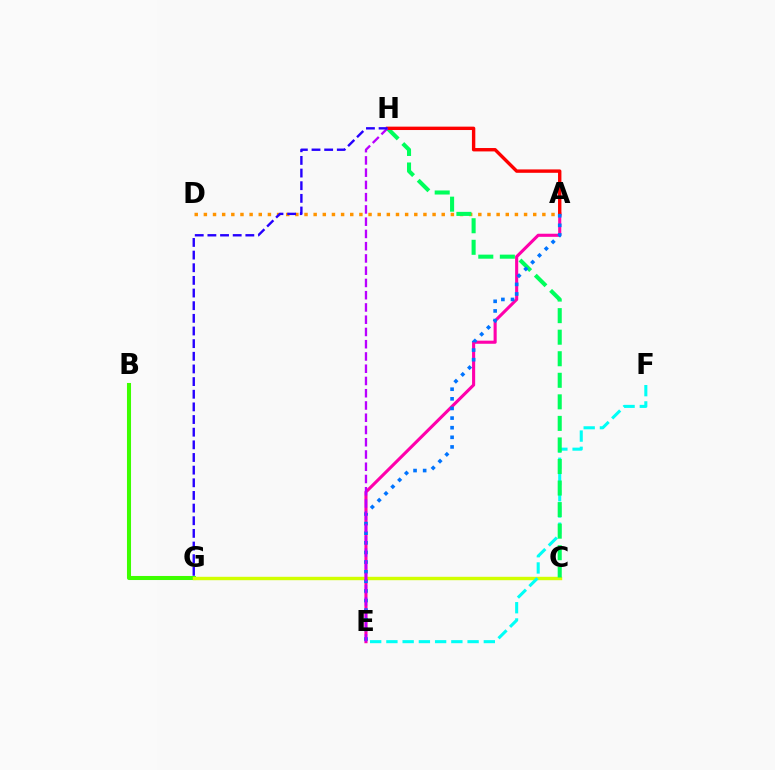{('B', 'G'): [{'color': '#3dff00', 'line_style': 'solid', 'thickness': 2.92}], ('C', 'G'): [{'color': '#d1ff00', 'line_style': 'solid', 'thickness': 2.45}], ('E', 'F'): [{'color': '#00fff6', 'line_style': 'dashed', 'thickness': 2.21}], ('A', 'D'): [{'color': '#ff9400', 'line_style': 'dotted', 'thickness': 2.49}], ('C', 'H'): [{'color': '#00ff5c', 'line_style': 'dashed', 'thickness': 2.93}], ('A', 'E'): [{'color': '#ff00ac', 'line_style': 'solid', 'thickness': 2.23}, {'color': '#0074ff', 'line_style': 'dotted', 'thickness': 2.61}], ('A', 'H'): [{'color': '#ff0000', 'line_style': 'solid', 'thickness': 2.44}], ('E', 'H'): [{'color': '#b900ff', 'line_style': 'dashed', 'thickness': 1.66}], ('G', 'H'): [{'color': '#2500ff', 'line_style': 'dashed', 'thickness': 1.72}]}